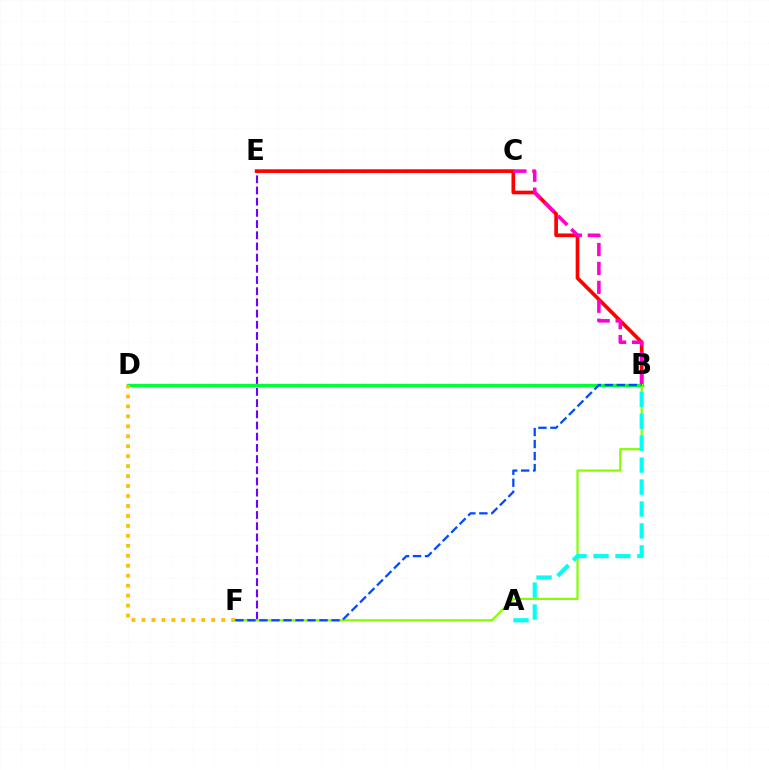{('E', 'F'): [{'color': '#7200ff', 'line_style': 'dashed', 'thickness': 1.52}], ('B', 'E'): [{'color': '#ff0000', 'line_style': 'solid', 'thickness': 2.64}], ('B', 'D'): [{'color': '#00ff39', 'line_style': 'solid', 'thickness': 2.43}], ('D', 'F'): [{'color': '#ffbd00', 'line_style': 'dotted', 'thickness': 2.71}], ('B', 'F'): [{'color': '#84ff00', 'line_style': 'solid', 'thickness': 1.59}, {'color': '#004bff', 'line_style': 'dashed', 'thickness': 1.63}], ('B', 'C'): [{'color': '#ff00cf', 'line_style': 'dashed', 'thickness': 2.57}], ('A', 'B'): [{'color': '#00fff6', 'line_style': 'dashed', 'thickness': 2.98}]}